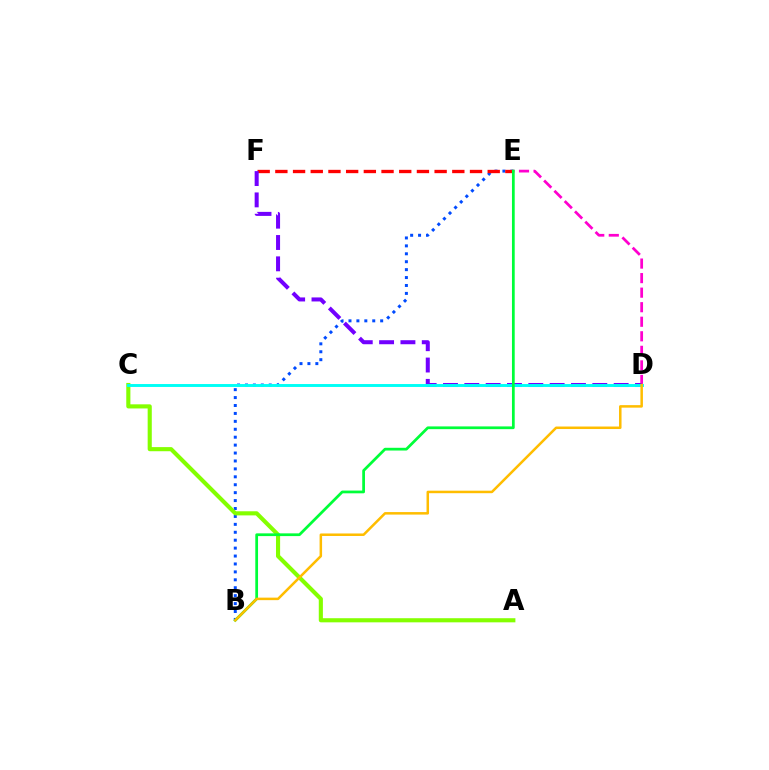{('B', 'E'): [{'color': '#004bff', 'line_style': 'dotted', 'thickness': 2.15}, {'color': '#00ff39', 'line_style': 'solid', 'thickness': 1.98}], ('A', 'C'): [{'color': '#84ff00', 'line_style': 'solid', 'thickness': 2.96}], ('E', 'F'): [{'color': '#ff0000', 'line_style': 'dashed', 'thickness': 2.4}], ('D', 'E'): [{'color': '#ff00cf', 'line_style': 'dashed', 'thickness': 1.98}], ('D', 'F'): [{'color': '#7200ff', 'line_style': 'dashed', 'thickness': 2.9}], ('C', 'D'): [{'color': '#00fff6', 'line_style': 'solid', 'thickness': 2.1}], ('B', 'D'): [{'color': '#ffbd00', 'line_style': 'solid', 'thickness': 1.81}]}